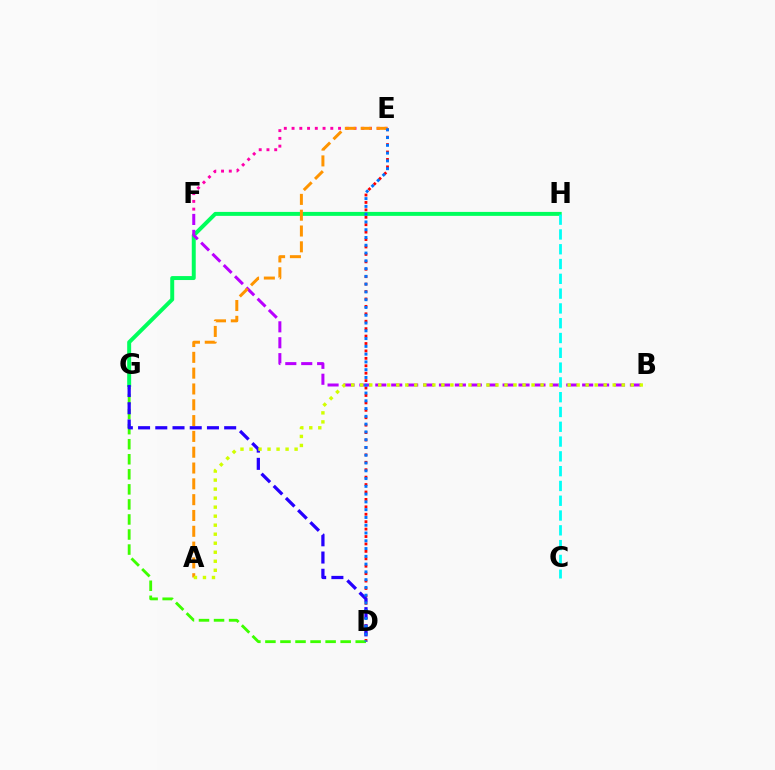{('G', 'H'): [{'color': '#00ff5c', 'line_style': 'solid', 'thickness': 2.85}], ('E', 'F'): [{'color': '#ff00ac', 'line_style': 'dotted', 'thickness': 2.11}], ('D', 'E'): [{'color': '#ff0000', 'line_style': 'dotted', 'thickness': 2.02}, {'color': '#0074ff', 'line_style': 'dotted', 'thickness': 2.11}], ('B', 'F'): [{'color': '#b900ff', 'line_style': 'dashed', 'thickness': 2.16}], ('A', 'E'): [{'color': '#ff9400', 'line_style': 'dashed', 'thickness': 2.15}], ('D', 'G'): [{'color': '#3dff00', 'line_style': 'dashed', 'thickness': 2.04}, {'color': '#2500ff', 'line_style': 'dashed', 'thickness': 2.34}], ('A', 'B'): [{'color': '#d1ff00', 'line_style': 'dotted', 'thickness': 2.45}], ('C', 'H'): [{'color': '#00fff6', 'line_style': 'dashed', 'thickness': 2.01}]}